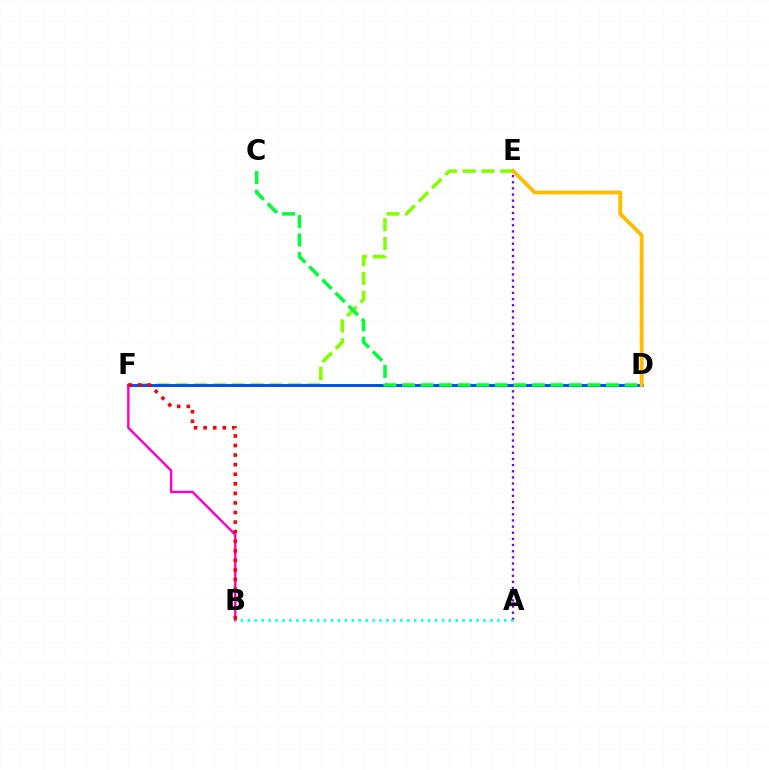{('E', 'F'): [{'color': '#84ff00', 'line_style': 'dashed', 'thickness': 2.55}], ('D', 'F'): [{'color': '#004bff', 'line_style': 'solid', 'thickness': 2.1}], ('A', 'E'): [{'color': '#7200ff', 'line_style': 'dotted', 'thickness': 1.67}], ('B', 'F'): [{'color': '#ff00cf', 'line_style': 'solid', 'thickness': 1.75}, {'color': '#ff0000', 'line_style': 'dotted', 'thickness': 2.6}], ('D', 'E'): [{'color': '#ffbd00', 'line_style': 'solid', 'thickness': 2.79}], ('A', 'B'): [{'color': '#00fff6', 'line_style': 'dotted', 'thickness': 1.88}], ('C', 'D'): [{'color': '#00ff39', 'line_style': 'dashed', 'thickness': 2.52}]}